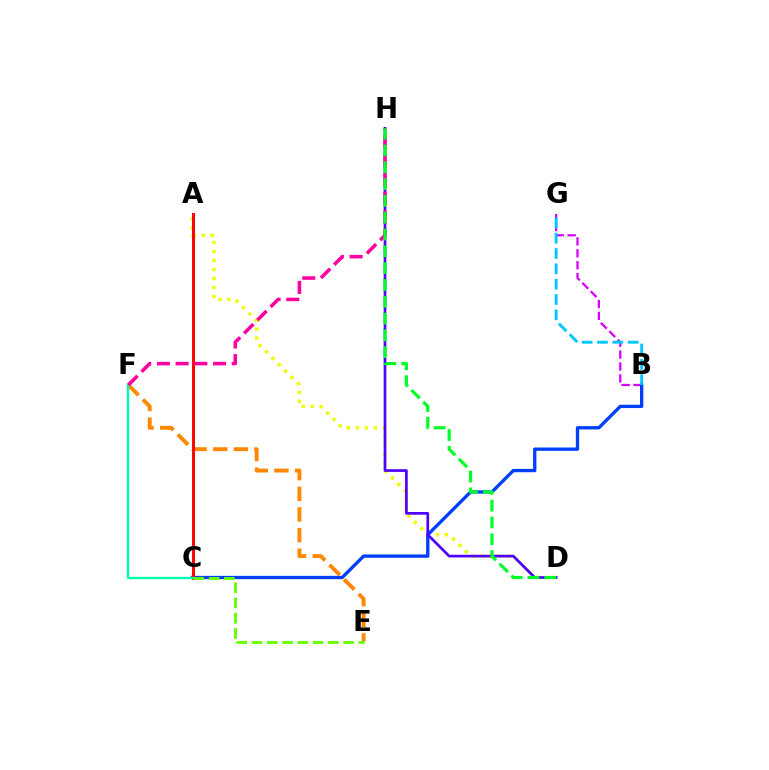{('A', 'D'): [{'color': '#eeff00', 'line_style': 'dotted', 'thickness': 2.44}], ('E', 'F'): [{'color': '#ff8800', 'line_style': 'dashed', 'thickness': 2.8}], ('B', 'G'): [{'color': '#d600ff', 'line_style': 'dashed', 'thickness': 1.62}, {'color': '#00c7ff', 'line_style': 'dashed', 'thickness': 2.08}], ('B', 'C'): [{'color': '#003fff', 'line_style': 'solid', 'thickness': 2.4}], ('A', 'C'): [{'color': '#ff0000', 'line_style': 'solid', 'thickness': 2.11}], ('C', 'F'): [{'color': '#00ffaf', 'line_style': 'solid', 'thickness': 1.71}], ('D', 'H'): [{'color': '#4f00ff', 'line_style': 'solid', 'thickness': 1.94}, {'color': '#00ff27', 'line_style': 'dashed', 'thickness': 2.28}], ('F', 'H'): [{'color': '#ff00a0', 'line_style': 'dashed', 'thickness': 2.54}], ('C', 'E'): [{'color': '#66ff00', 'line_style': 'dashed', 'thickness': 2.07}]}